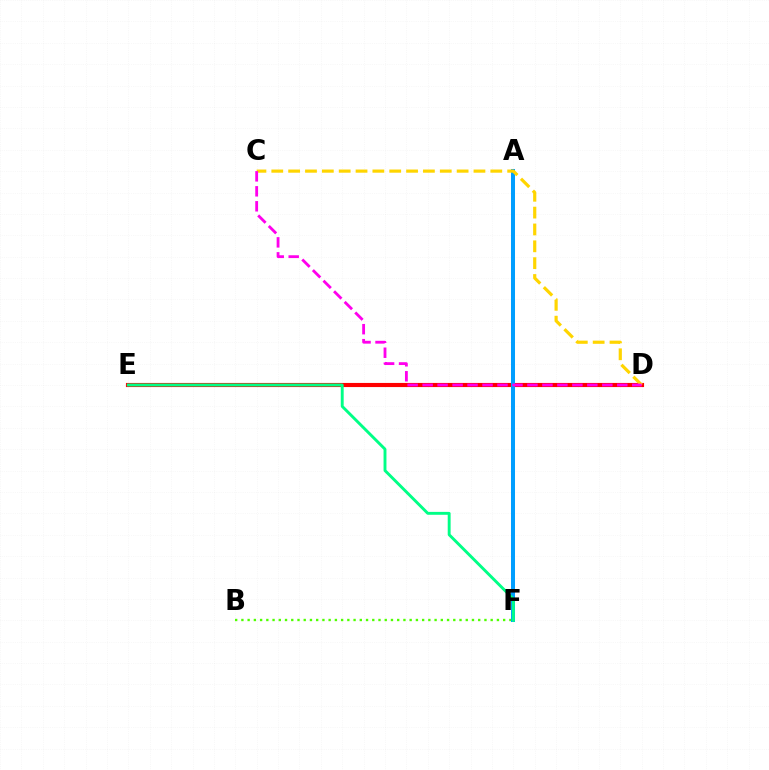{('D', 'E'): [{'color': '#ff0000', 'line_style': 'solid', 'thickness': 2.97}], ('B', 'F'): [{'color': '#4fff00', 'line_style': 'dotted', 'thickness': 1.69}], ('A', 'F'): [{'color': '#3700ff', 'line_style': 'solid', 'thickness': 2.69}, {'color': '#009eff', 'line_style': 'solid', 'thickness': 2.89}], ('C', 'D'): [{'color': '#ffd500', 'line_style': 'dashed', 'thickness': 2.29}, {'color': '#ff00ed', 'line_style': 'dashed', 'thickness': 2.03}], ('E', 'F'): [{'color': '#00ff86', 'line_style': 'solid', 'thickness': 2.09}]}